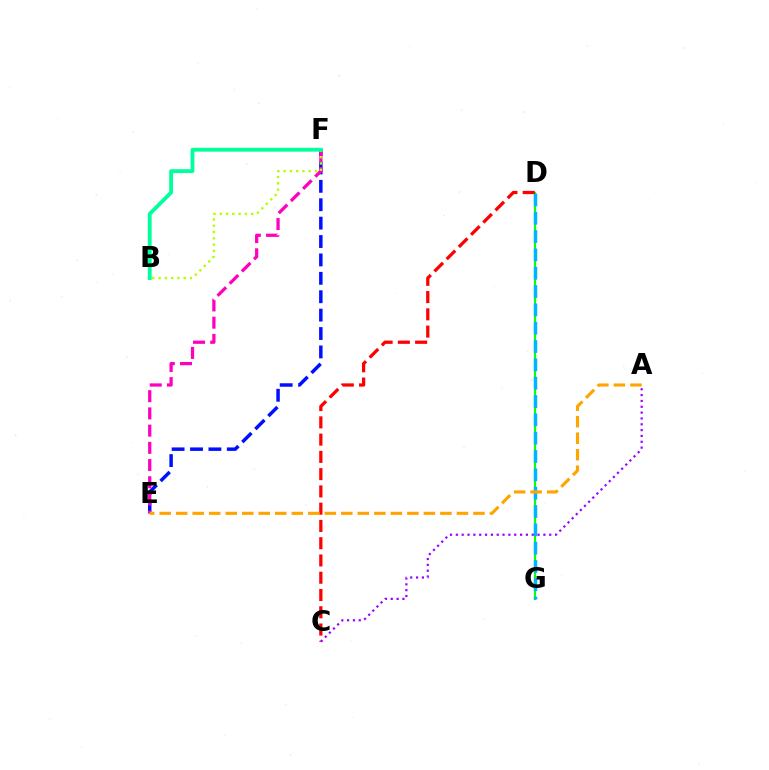{('E', 'F'): [{'color': '#0010ff', 'line_style': 'dashed', 'thickness': 2.5}, {'color': '#ff00bd', 'line_style': 'dashed', 'thickness': 2.34}], ('D', 'G'): [{'color': '#08ff00', 'line_style': 'solid', 'thickness': 1.54}, {'color': '#00b5ff', 'line_style': 'dashed', 'thickness': 2.49}], ('C', 'D'): [{'color': '#ff0000', 'line_style': 'dashed', 'thickness': 2.35}], ('A', 'C'): [{'color': '#9b00ff', 'line_style': 'dotted', 'thickness': 1.59}], ('A', 'E'): [{'color': '#ffa500', 'line_style': 'dashed', 'thickness': 2.24}], ('B', 'F'): [{'color': '#b3ff00', 'line_style': 'dotted', 'thickness': 1.7}, {'color': '#00ff9d', 'line_style': 'solid', 'thickness': 2.76}]}